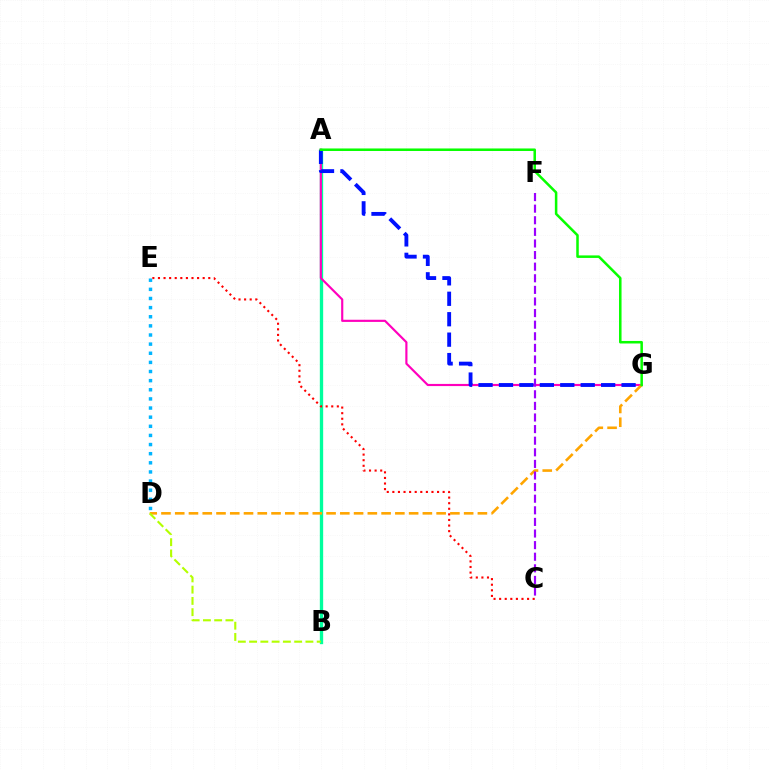{('A', 'B'): [{'color': '#00ff9d', 'line_style': 'solid', 'thickness': 2.39}], ('A', 'G'): [{'color': '#ff00bd', 'line_style': 'solid', 'thickness': 1.55}, {'color': '#0010ff', 'line_style': 'dashed', 'thickness': 2.78}, {'color': '#08ff00', 'line_style': 'solid', 'thickness': 1.82}], ('C', 'E'): [{'color': '#ff0000', 'line_style': 'dotted', 'thickness': 1.52}], ('D', 'G'): [{'color': '#ffa500', 'line_style': 'dashed', 'thickness': 1.87}], ('D', 'E'): [{'color': '#00b5ff', 'line_style': 'dotted', 'thickness': 2.48}], ('C', 'F'): [{'color': '#9b00ff', 'line_style': 'dashed', 'thickness': 1.58}], ('B', 'D'): [{'color': '#b3ff00', 'line_style': 'dashed', 'thickness': 1.53}]}